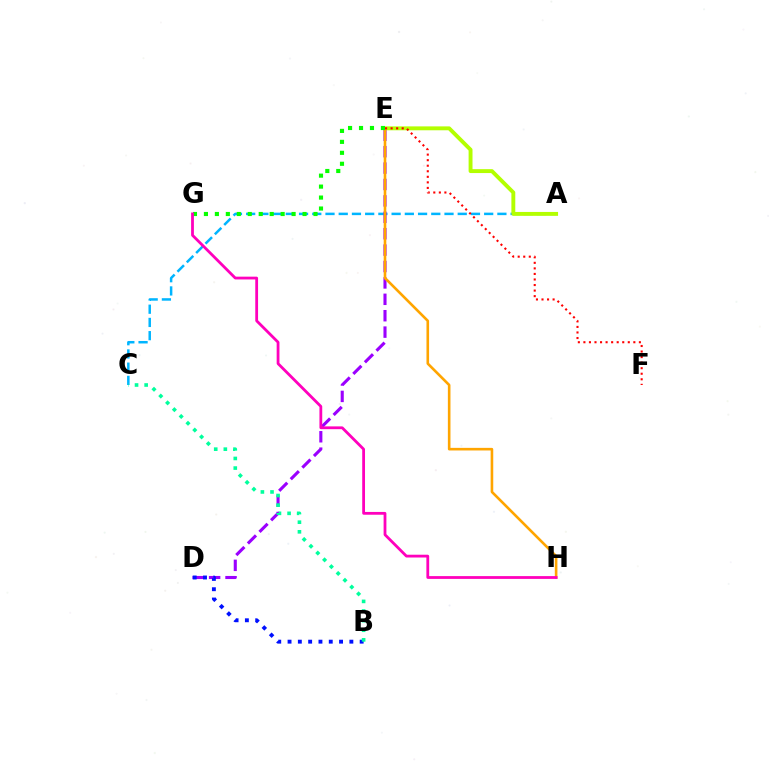{('A', 'C'): [{'color': '#00b5ff', 'line_style': 'dashed', 'thickness': 1.8}], ('D', 'E'): [{'color': '#9b00ff', 'line_style': 'dashed', 'thickness': 2.23}], ('B', 'D'): [{'color': '#0010ff', 'line_style': 'dotted', 'thickness': 2.8}], ('B', 'C'): [{'color': '#00ff9d', 'line_style': 'dotted', 'thickness': 2.61}], ('A', 'E'): [{'color': '#b3ff00', 'line_style': 'solid', 'thickness': 2.81}], ('E', 'H'): [{'color': '#ffa500', 'line_style': 'solid', 'thickness': 1.88}], ('E', 'G'): [{'color': '#08ff00', 'line_style': 'dotted', 'thickness': 2.98}], ('E', 'F'): [{'color': '#ff0000', 'line_style': 'dotted', 'thickness': 1.51}], ('G', 'H'): [{'color': '#ff00bd', 'line_style': 'solid', 'thickness': 2.01}]}